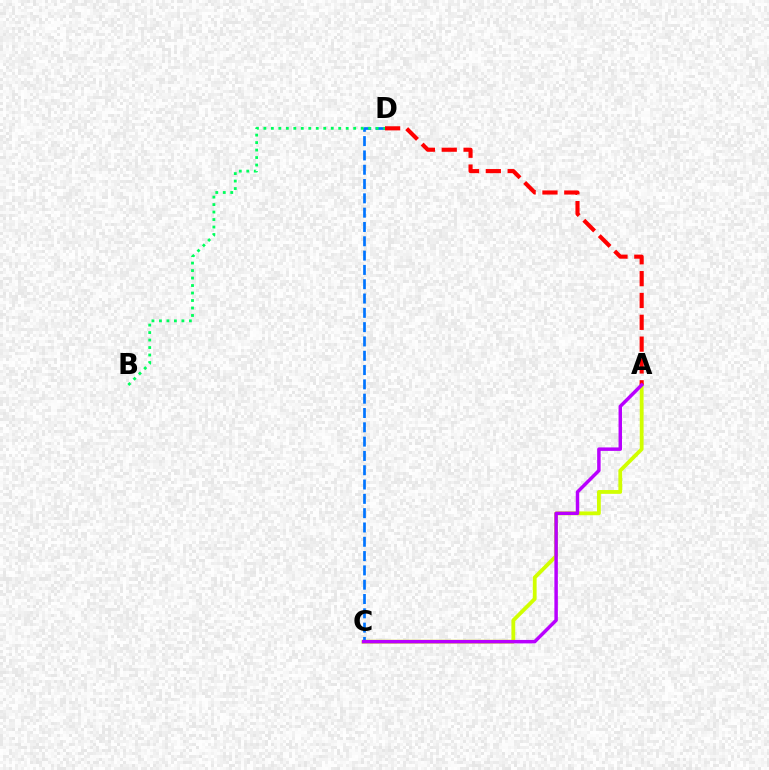{('A', 'C'): [{'color': '#d1ff00', 'line_style': 'solid', 'thickness': 2.74}, {'color': '#b900ff', 'line_style': 'solid', 'thickness': 2.49}], ('C', 'D'): [{'color': '#0074ff', 'line_style': 'dashed', 'thickness': 1.94}], ('A', 'D'): [{'color': '#ff0000', 'line_style': 'dashed', 'thickness': 2.97}], ('B', 'D'): [{'color': '#00ff5c', 'line_style': 'dotted', 'thickness': 2.03}]}